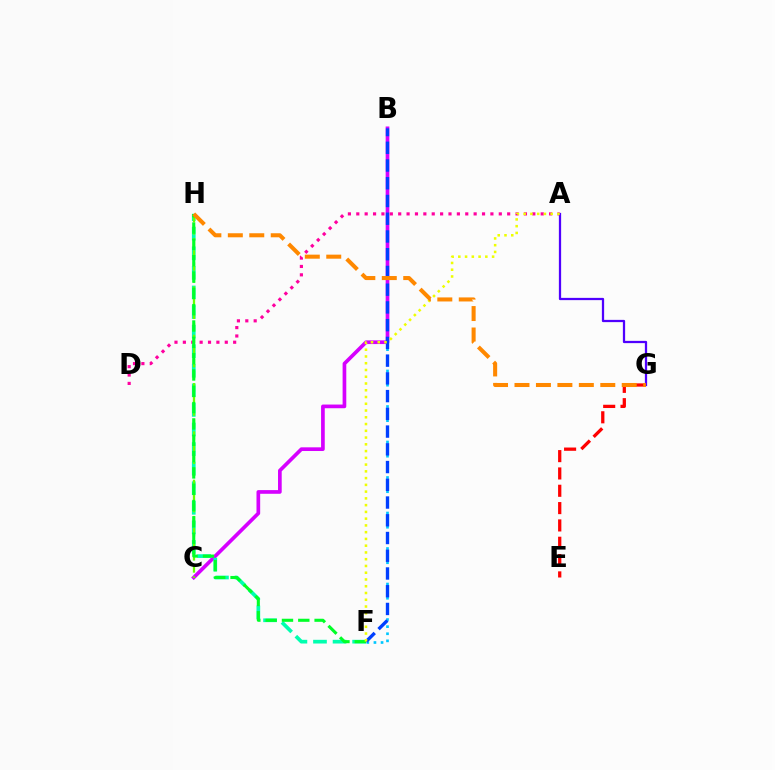{('B', 'F'): [{'color': '#00c7ff', 'line_style': 'dotted', 'thickness': 1.93}, {'color': '#003fff', 'line_style': 'dashed', 'thickness': 2.41}], ('B', 'C'): [{'color': '#d600ff', 'line_style': 'solid', 'thickness': 2.65}], ('A', 'D'): [{'color': '#ff00a0', 'line_style': 'dotted', 'thickness': 2.28}], ('F', 'H'): [{'color': '#00ffaf', 'line_style': 'dashed', 'thickness': 2.66}, {'color': '#00ff27', 'line_style': 'dashed', 'thickness': 2.22}], ('A', 'G'): [{'color': '#4f00ff', 'line_style': 'solid', 'thickness': 1.63}], ('C', 'H'): [{'color': '#66ff00', 'line_style': 'dashed', 'thickness': 1.64}], ('A', 'F'): [{'color': '#eeff00', 'line_style': 'dotted', 'thickness': 1.84}], ('E', 'G'): [{'color': '#ff0000', 'line_style': 'dashed', 'thickness': 2.35}], ('G', 'H'): [{'color': '#ff8800', 'line_style': 'dashed', 'thickness': 2.91}]}